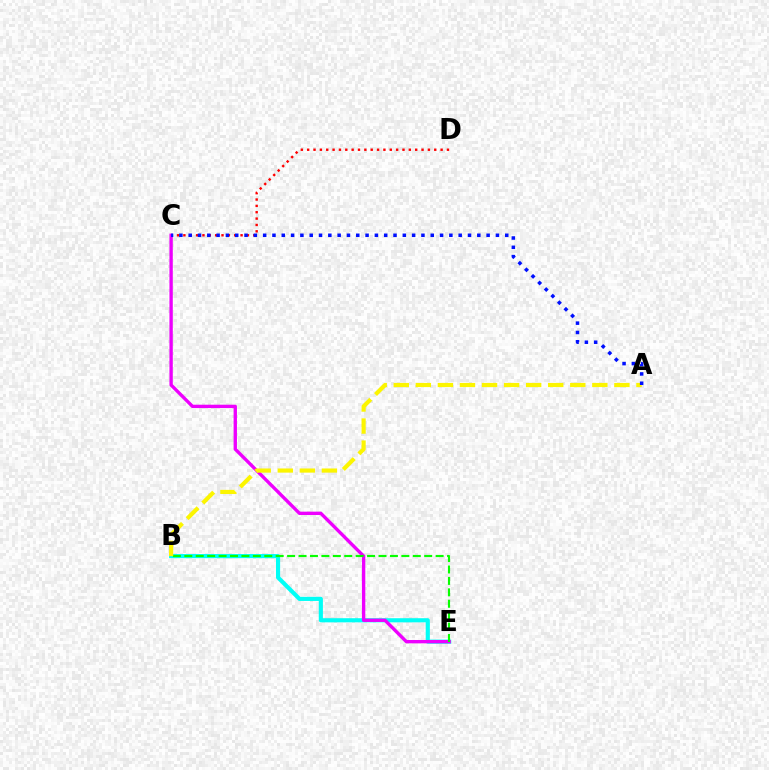{('C', 'D'): [{'color': '#ff0000', 'line_style': 'dotted', 'thickness': 1.73}], ('B', 'E'): [{'color': '#00fff6', 'line_style': 'solid', 'thickness': 2.97}, {'color': '#08ff00', 'line_style': 'dashed', 'thickness': 1.55}], ('C', 'E'): [{'color': '#ee00ff', 'line_style': 'solid', 'thickness': 2.42}], ('A', 'B'): [{'color': '#fcf500', 'line_style': 'dashed', 'thickness': 3.0}], ('A', 'C'): [{'color': '#0010ff', 'line_style': 'dotted', 'thickness': 2.53}]}